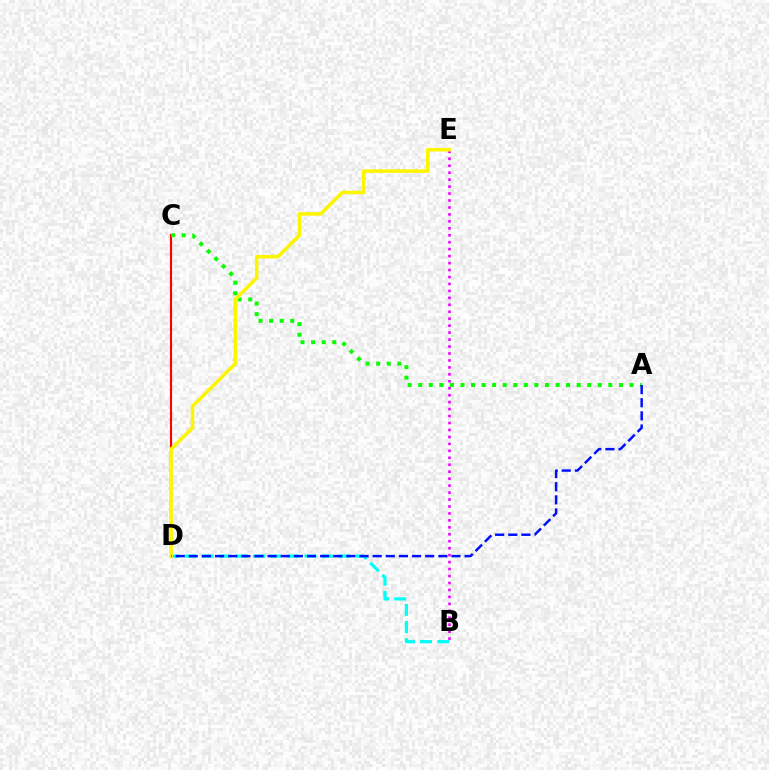{('C', 'D'): [{'color': '#ff0000', 'line_style': 'solid', 'thickness': 1.54}], ('B', 'D'): [{'color': '#00fff6', 'line_style': 'dashed', 'thickness': 2.33}], ('A', 'C'): [{'color': '#08ff00', 'line_style': 'dotted', 'thickness': 2.87}], ('B', 'E'): [{'color': '#ee00ff', 'line_style': 'dotted', 'thickness': 1.89}], ('D', 'E'): [{'color': '#fcf500', 'line_style': 'solid', 'thickness': 2.53}], ('A', 'D'): [{'color': '#0010ff', 'line_style': 'dashed', 'thickness': 1.78}]}